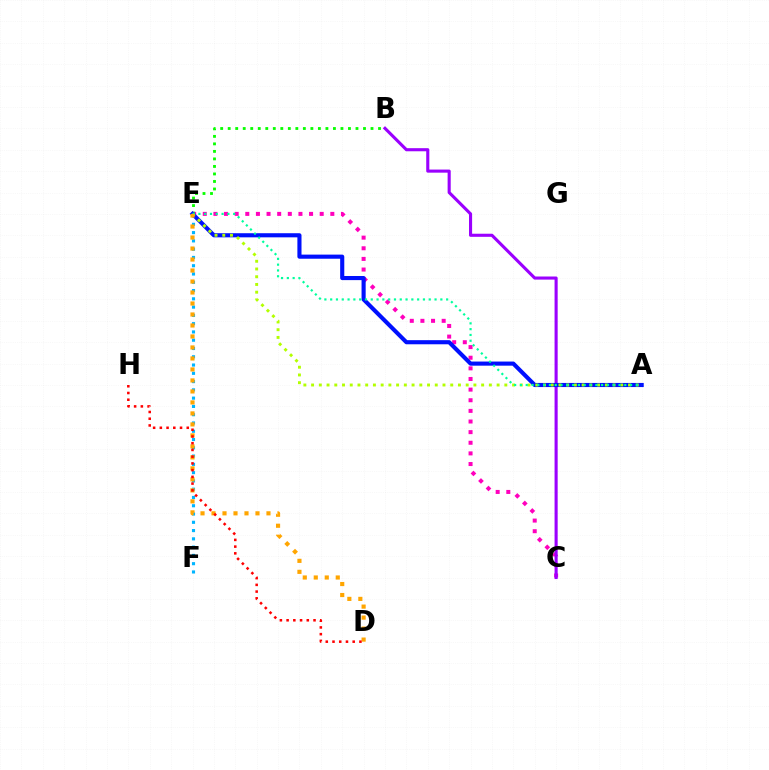{('C', 'E'): [{'color': '#ff00bd', 'line_style': 'dotted', 'thickness': 2.89}], ('B', 'C'): [{'color': '#9b00ff', 'line_style': 'solid', 'thickness': 2.23}], ('B', 'E'): [{'color': '#08ff00', 'line_style': 'dotted', 'thickness': 2.04}], ('E', 'F'): [{'color': '#00b5ff', 'line_style': 'dotted', 'thickness': 2.25}], ('A', 'E'): [{'color': '#0010ff', 'line_style': 'solid', 'thickness': 2.96}, {'color': '#b3ff00', 'line_style': 'dotted', 'thickness': 2.1}, {'color': '#00ff9d', 'line_style': 'dotted', 'thickness': 1.58}], ('D', 'E'): [{'color': '#ffa500', 'line_style': 'dotted', 'thickness': 2.99}], ('D', 'H'): [{'color': '#ff0000', 'line_style': 'dotted', 'thickness': 1.83}]}